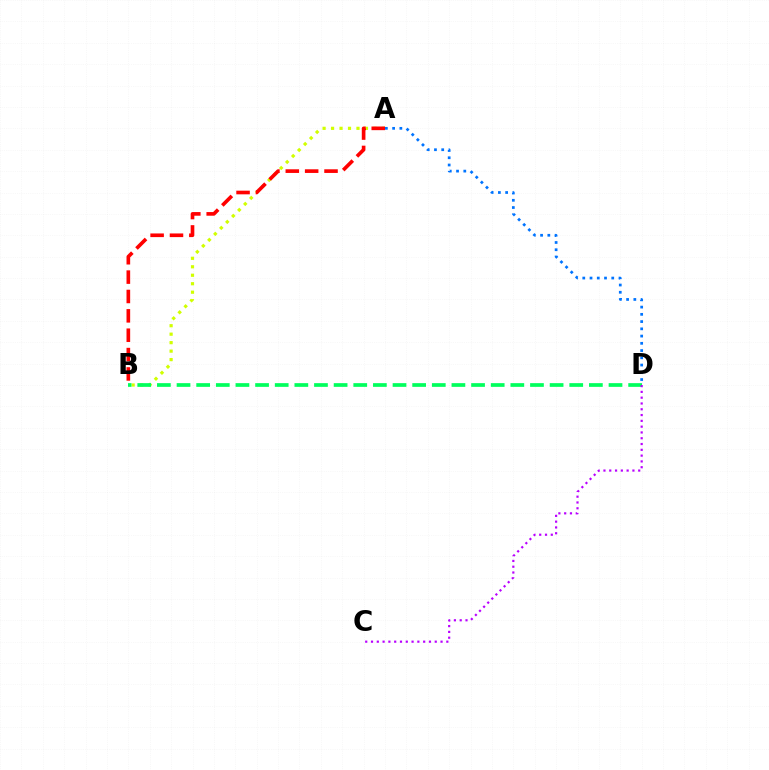{('A', 'B'): [{'color': '#d1ff00', 'line_style': 'dotted', 'thickness': 2.3}, {'color': '#ff0000', 'line_style': 'dashed', 'thickness': 2.63}], ('B', 'D'): [{'color': '#00ff5c', 'line_style': 'dashed', 'thickness': 2.67}], ('A', 'D'): [{'color': '#0074ff', 'line_style': 'dotted', 'thickness': 1.97}], ('C', 'D'): [{'color': '#b900ff', 'line_style': 'dotted', 'thickness': 1.57}]}